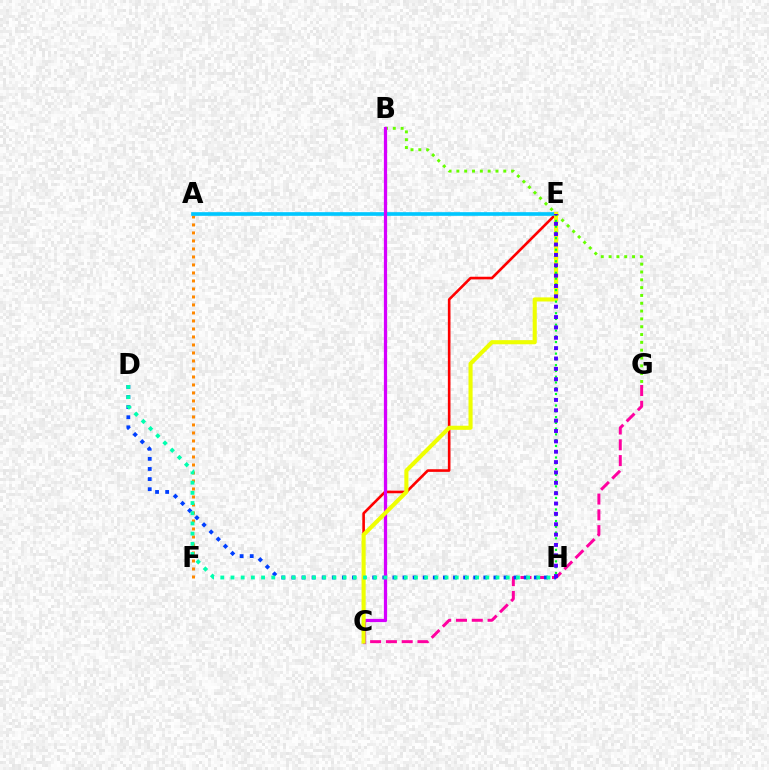{('C', 'E'): [{'color': '#ff0000', 'line_style': 'solid', 'thickness': 1.89}, {'color': '#eeff00', 'line_style': 'solid', 'thickness': 2.95}], ('A', 'F'): [{'color': '#ff8800', 'line_style': 'dotted', 'thickness': 2.17}], ('B', 'G'): [{'color': '#66ff00', 'line_style': 'dotted', 'thickness': 2.12}], ('C', 'G'): [{'color': '#ff00a0', 'line_style': 'dashed', 'thickness': 2.14}], ('D', 'H'): [{'color': '#003fff', 'line_style': 'dotted', 'thickness': 2.74}, {'color': '#00ffaf', 'line_style': 'dotted', 'thickness': 2.77}], ('A', 'E'): [{'color': '#00c7ff', 'line_style': 'solid', 'thickness': 2.63}], ('B', 'C'): [{'color': '#d600ff', 'line_style': 'solid', 'thickness': 2.33}], ('E', 'H'): [{'color': '#00ff27', 'line_style': 'dotted', 'thickness': 1.57}, {'color': '#4f00ff', 'line_style': 'dotted', 'thickness': 2.81}]}